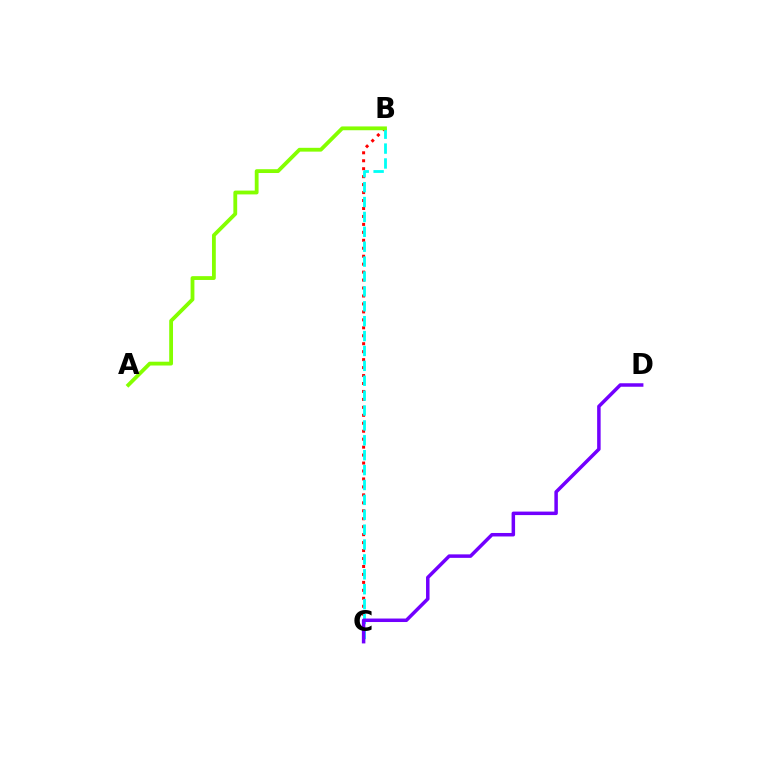{('B', 'C'): [{'color': '#ff0000', 'line_style': 'dotted', 'thickness': 2.16}, {'color': '#00fff6', 'line_style': 'dashed', 'thickness': 2.02}], ('C', 'D'): [{'color': '#7200ff', 'line_style': 'solid', 'thickness': 2.52}], ('A', 'B'): [{'color': '#84ff00', 'line_style': 'solid', 'thickness': 2.74}]}